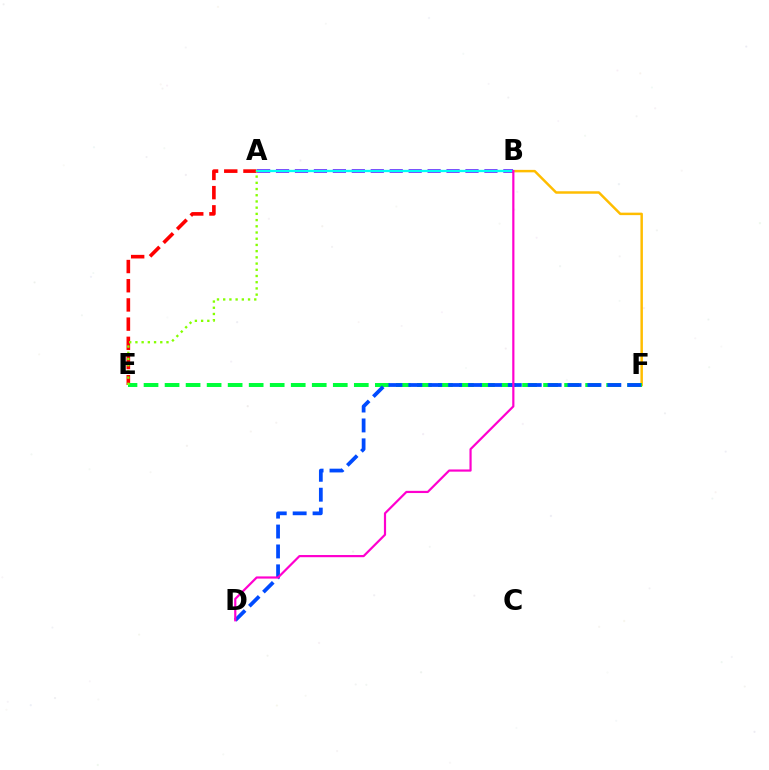{('A', 'E'): [{'color': '#ff0000', 'line_style': 'dashed', 'thickness': 2.61}, {'color': '#84ff00', 'line_style': 'dotted', 'thickness': 1.69}], ('B', 'F'): [{'color': '#ffbd00', 'line_style': 'solid', 'thickness': 1.78}], ('A', 'B'): [{'color': '#7200ff', 'line_style': 'dashed', 'thickness': 2.57}, {'color': '#00fff6', 'line_style': 'solid', 'thickness': 1.66}], ('E', 'F'): [{'color': '#00ff39', 'line_style': 'dashed', 'thickness': 2.86}], ('D', 'F'): [{'color': '#004bff', 'line_style': 'dashed', 'thickness': 2.7}], ('B', 'D'): [{'color': '#ff00cf', 'line_style': 'solid', 'thickness': 1.58}]}